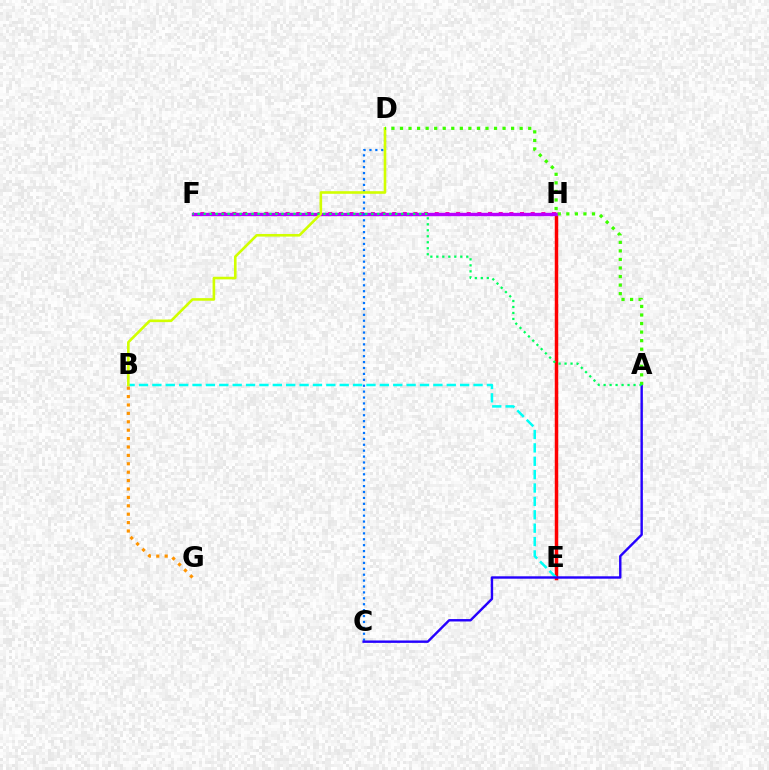{('E', 'H'): [{'color': '#ff0000', 'line_style': 'solid', 'thickness': 2.51}], ('F', 'H'): [{'color': '#ff00ac', 'line_style': 'dotted', 'thickness': 2.9}, {'color': '#b900ff', 'line_style': 'solid', 'thickness': 2.42}], ('B', 'E'): [{'color': '#00fff6', 'line_style': 'dashed', 'thickness': 1.82}], ('C', 'D'): [{'color': '#0074ff', 'line_style': 'dotted', 'thickness': 1.6}], ('B', 'D'): [{'color': '#d1ff00', 'line_style': 'solid', 'thickness': 1.88}], ('A', 'C'): [{'color': '#2500ff', 'line_style': 'solid', 'thickness': 1.73}], ('A', 'D'): [{'color': '#3dff00', 'line_style': 'dotted', 'thickness': 2.32}], ('A', 'F'): [{'color': '#00ff5c', 'line_style': 'dotted', 'thickness': 1.63}], ('B', 'G'): [{'color': '#ff9400', 'line_style': 'dotted', 'thickness': 2.28}]}